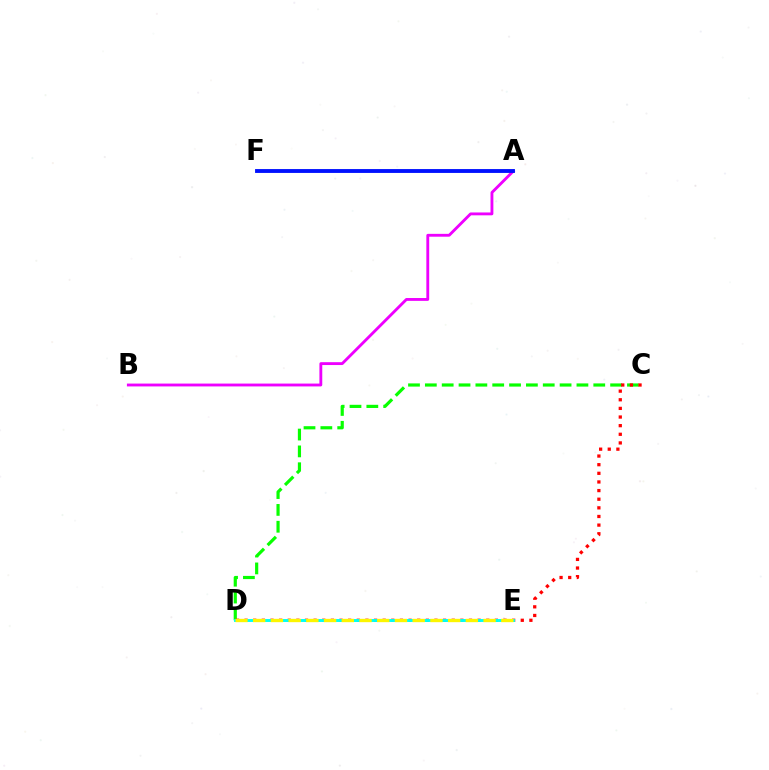{('C', 'D'): [{'color': '#08ff00', 'line_style': 'dashed', 'thickness': 2.29}, {'color': '#ff0000', 'line_style': 'dotted', 'thickness': 2.35}], ('A', 'B'): [{'color': '#ee00ff', 'line_style': 'solid', 'thickness': 2.05}], ('D', 'E'): [{'color': '#00fff6', 'line_style': 'solid', 'thickness': 2.11}, {'color': '#fcf500', 'line_style': 'dashed', 'thickness': 2.41}], ('A', 'F'): [{'color': '#0010ff', 'line_style': 'solid', 'thickness': 2.78}]}